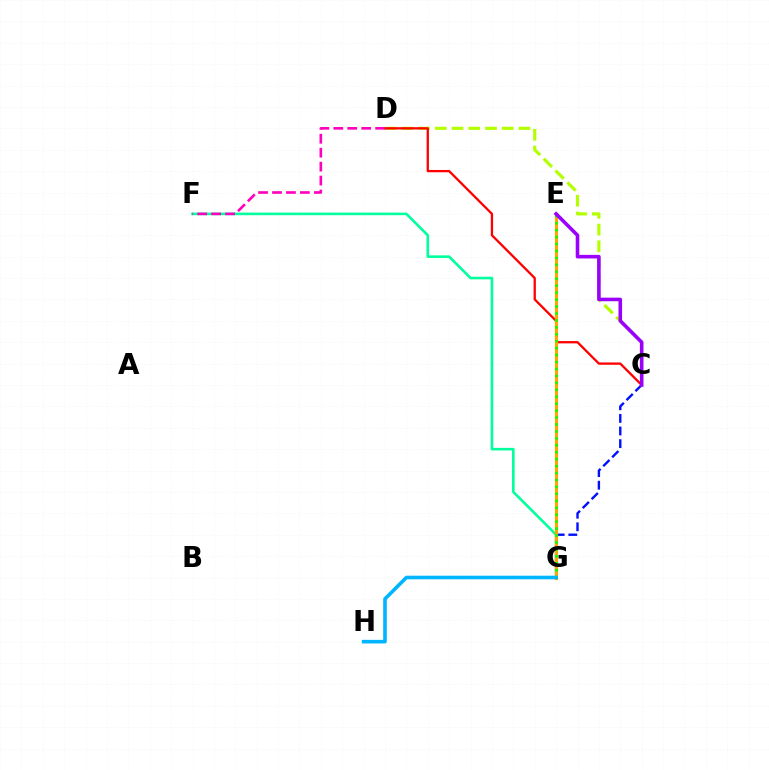{('F', 'G'): [{'color': '#00ff9d', 'line_style': 'solid', 'thickness': 1.87}], ('C', 'G'): [{'color': '#0010ff', 'line_style': 'dashed', 'thickness': 1.71}], ('C', 'D'): [{'color': '#b3ff00', 'line_style': 'dashed', 'thickness': 2.27}, {'color': '#ff0000', 'line_style': 'solid', 'thickness': 1.65}], ('E', 'G'): [{'color': '#ffa500', 'line_style': 'solid', 'thickness': 2.25}, {'color': '#08ff00', 'line_style': 'dotted', 'thickness': 1.89}], ('D', 'F'): [{'color': '#ff00bd', 'line_style': 'dashed', 'thickness': 1.89}], ('C', 'E'): [{'color': '#9b00ff', 'line_style': 'solid', 'thickness': 2.58}], ('G', 'H'): [{'color': '#00b5ff', 'line_style': 'solid', 'thickness': 2.59}]}